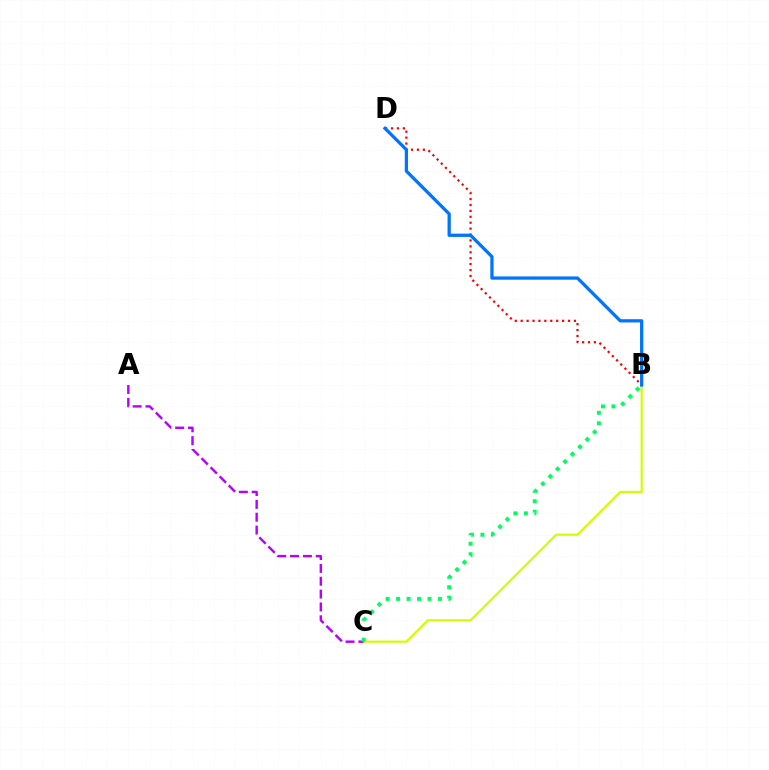{('B', 'D'): [{'color': '#ff0000', 'line_style': 'dotted', 'thickness': 1.61}, {'color': '#0074ff', 'line_style': 'solid', 'thickness': 2.34}], ('B', 'C'): [{'color': '#d1ff00', 'line_style': 'solid', 'thickness': 1.57}, {'color': '#00ff5c', 'line_style': 'dotted', 'thickness': 2.84}], ('A', 'C'): [{'color': '#b900ff', 'line_style': 'dashed', 'thickness': 1.75}]}